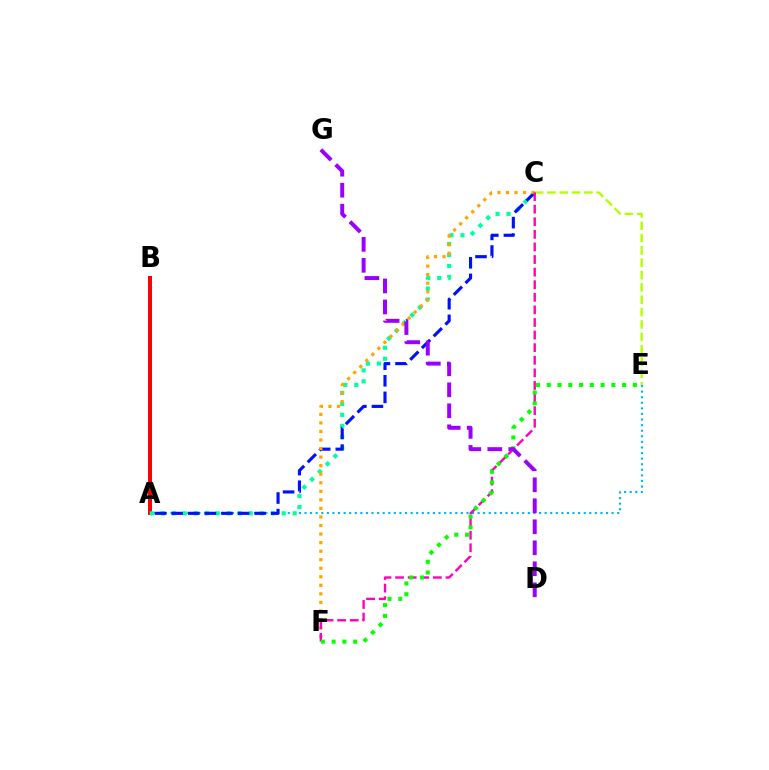{('A', 'E'): [{'color': '#00b5ff', 'line_style': 'dotted', 'thickness': 1.52}], ('C', 'E'): [{'color': '#b3ff00', 'line_style': 'dashed', 'thickness': 1.68}], ('A', 'B'): [{'color': '#ff0000', 'line_style': 'solid', 'thickness': 2.86}], ('A', 'C'): [{'color': '#00ff9d', 'line_style': 'dotted', 'thickness': 2.99}, {'color': '#0010ff', 'line_style': 'dashed', 'thickness': 2.25}], ('C', 'F'): [{'color': '#ffa500', 'line_style': 'dotted', 'thickness': 2.32}, {'color': '#ff00bd', 'line_style': 'dashed', 'thickness': 1.71}], ('E', 'F'): [{'color': '#08ff00', 'line_style': 'dotted', 'thickness': 2.93}], ('D', 'G'): [{'color': '#9b00ff', 'line_style': 'dashed', 'thickness': 2.85}]}